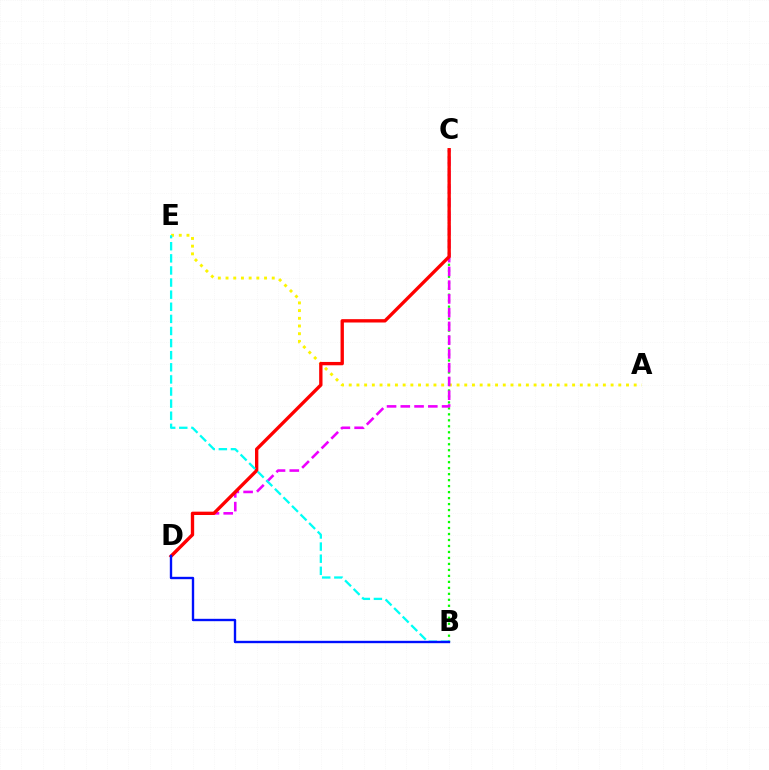{('A', 'E'): [{'color': '#fcf500', 'line_style': 'dotted', 'thickness': 2.09}], ('B', 'C'): [{'color': '#08ff00', 'line_style': 'dotted', 'thickness': 1.63}], ('C', 'D'): [{'color': '#ee00ff', 'line_style': 'dashed', 'thickness': 1.87}, {'color': '#ff0000', 'line_style': 'solid', 'thickness': 2.41}], ('B', 'E'): [{'color': '#00fff6', 'line_style': 'dashed', 'thickness': 1.64}], ('B', 'D'): [{'color': '#0010ff', 'line_style': 'solid', 'thickness': 1.71}]}